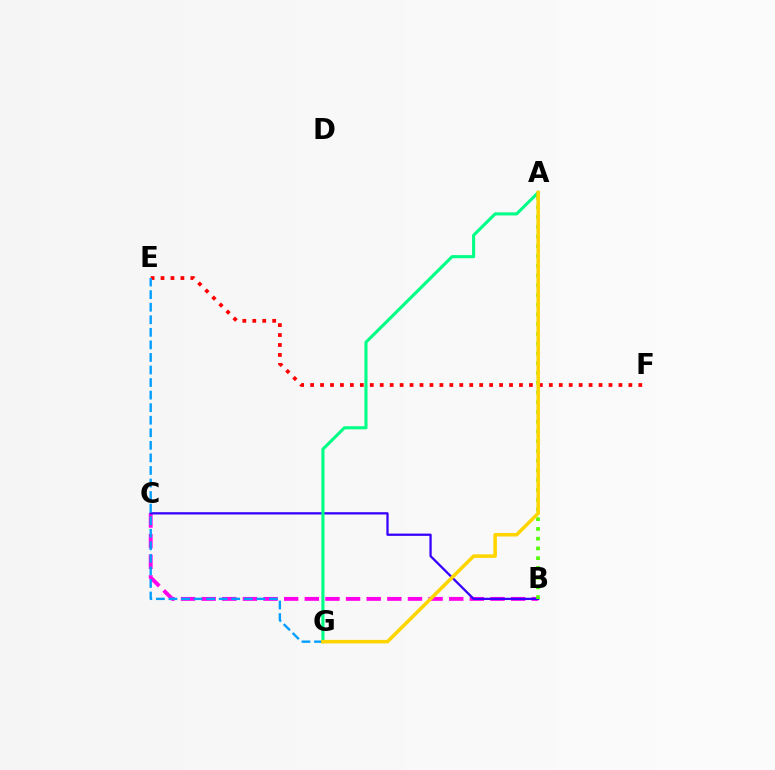{('E', 'F'): [{'color': '#ff0000', 'line_style': 'dotted', 'thickness': 2.7}], ('B', 'C'): [{'color': '#ff00ed', 'line_style': 'dashed', 'thickness': 2.8}, {'color': '#3700ff', 'line_style': 'solid', 'thickness': 1.64}], ('A', 'G'): [{'color': '#00ff86', 'line_style': 'solid', 'thickness': 2.22}, {'color': '#ffd500', 'line_style': 'solid', 'thickness': 2.54}], ('A', 'B'): [{'color': '#4fff00', 'line_style': 'dotted', 'thickness': 2.65}], ('E', 'G'): [{'color': '#009eff', 'line_style': 'dashed', 'thickness': 1.71}]}